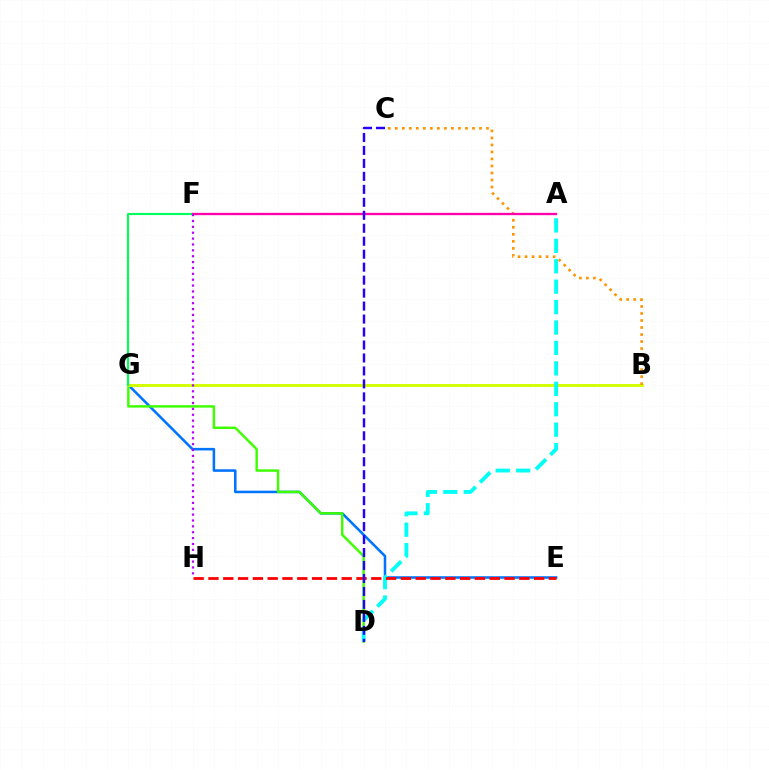{('E', 'G'): [{'color': '#0074ff', 'line_style': 'solid', 'thickness': 1.84}], ('D', 'G'): [{'color': '#3dff00', 'line_style': 'solid', 'thickness': 1.75}], ('B', 'G'): [{'color': '#d1ff00', 'line_style': 'solid', 'thickness': 2.09}], ('F', 'G'): [{'color': '#00ff5c', 'line_style': 'solid', 'thickness': 1.55}], ('B', 'C'): [{'color': '#ff9400', 'line_style': 'dotted', 'thickness': 1.91}], ('A', 'F'): [{'color': '#ff00ac', 'line_style': 'solid', 'thickness': 1.67}], ('F', 'H'): [{'color': '#b900ff', 'line_style': 'dotted', 'thickness': 1.6}], ('A', 'D'): [{'color': '#00fff6', 'line_style': 'dashed', 'thickness': 2.77}], ('E', 'H'): [{'color': '#ff0000', 'line_style': 'dashed', 'thickness': 2.01}], ('C', 'D'): [{'color': '#2500ff', 'line_style': 'dashed', 'thickness': 1.76}]}